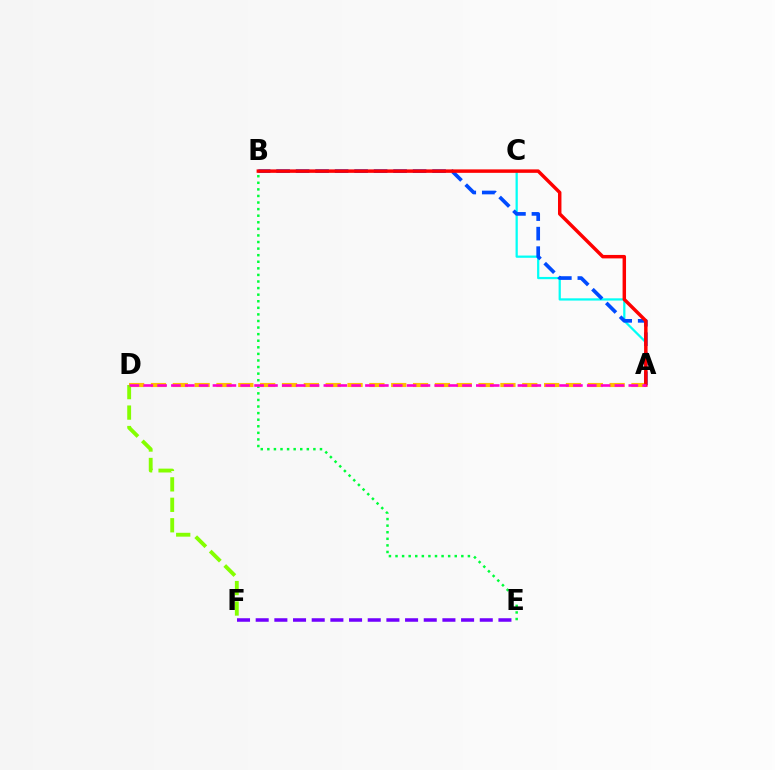{('A', 'C'): [{'color': '#00fff6', 'line_style': 'solid', 'thickness': 1.62}], ('E', 'F'): [{'color': '#7200ff', 'line_style': 'dashed', 'thickness': 2.54}], ('A', 'B'): [{'color': '#004bff', 'line_style': 'dashed', 'thickness': 2.65}, {'color': '#ff0000', 'line_style': 'solid', 'thickness': 2.49}], ('A', 'D'): [{'color': '#ffbd00', 'line_style': 'dashed', 'thickness': 2.97}, {'color': '#ff00cf', 'line_style': 'dashed', 'thickness': 1.88}], ('D', 'F'): [{'color': '#84ff00', 'line_style': 'dashed', 'thickness': 2.78}], ('B', 'E'): [{'color': '#00ff39', 'line_style': 'dotted', 'thickness': 1.79}]}